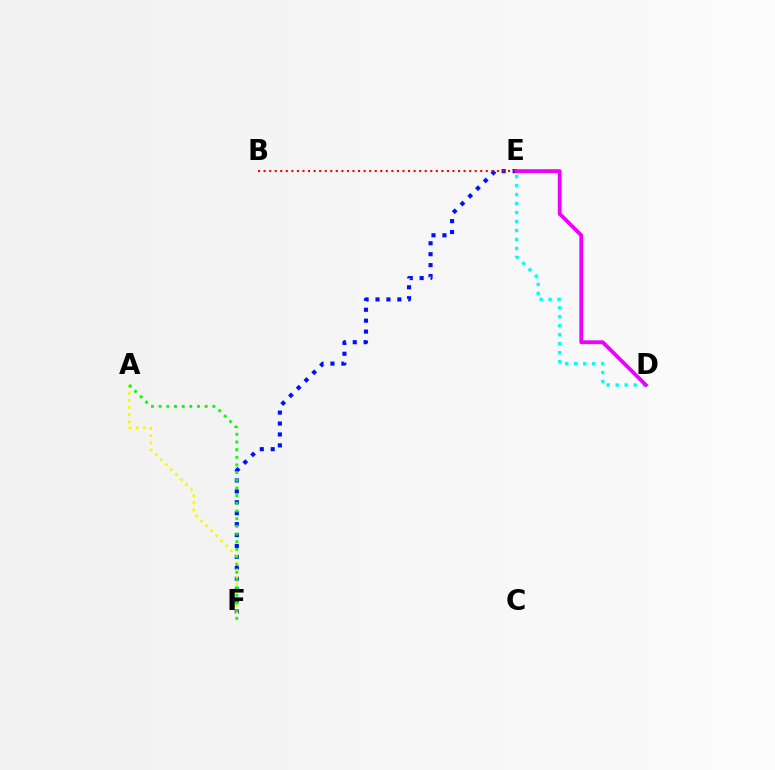{('E', 'F'): [{'color': '#0010ff', 'line_style': 'dotted', 'thickness': 2.97}], ('D', 'E'): [{'color': '#00fff6', 'line_style': 'dotted', 'thickness': 2.44}, {'color': '#ee00ff', 'line_style': 'solid', 'thickness': 2.74}], ('A', 'F'): [{'color': '#fcf500', 'line_style': 'dotted', 'thickness': 1.93}, {'color': '#08ff00', 'line_style': 'dotted', 'thickness': 2.08}], ('B', 'E'): [{'color': '#ff0000', 'line_style': 'dotted', 'thickness': 1.51}]}